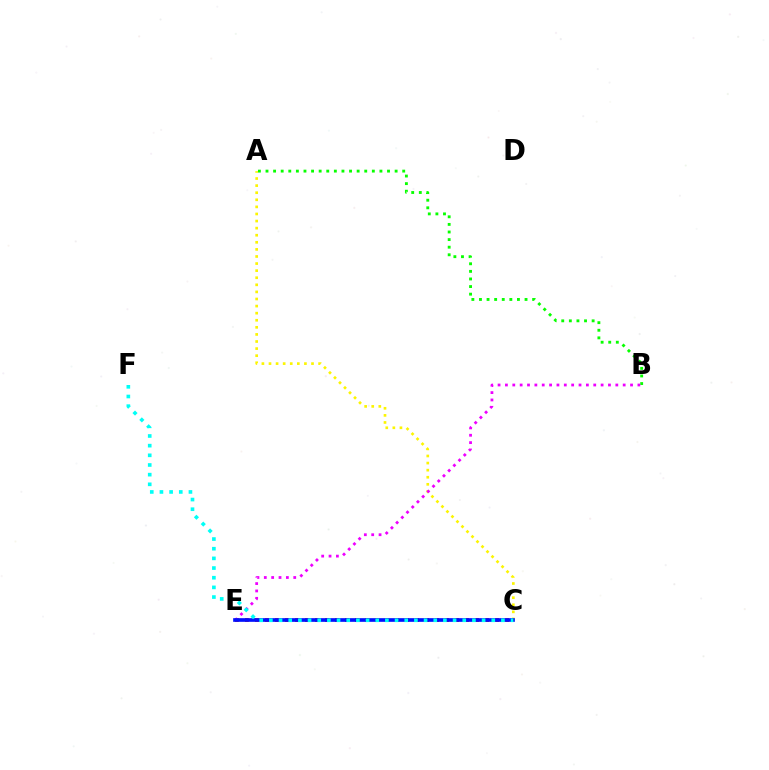{('A', 'C'): [{'color': '#fcf500', 'line_style': 'dotted', 'thickness': 1.93}], ('A', 'B'): [{'color': '#08ff00', 'line_style': 'dotted', 'thickness': 2.06}], ('C', 'E'): [{'color': '#ff0000', 'line_style': 'dotted', 'thickness': 2.72}, {'color': '#0010ff', 'line_style': 'solid', 'thickness': 2.64}], ('B', 'E'): [{'color': '#ee00ff', 'line_style': 'dotted', 'thickness': 2.0}], ('C', 'F'): [{'color': '#00fff6', 'line_style': 'dotted', 'thickness': 2.63}]}